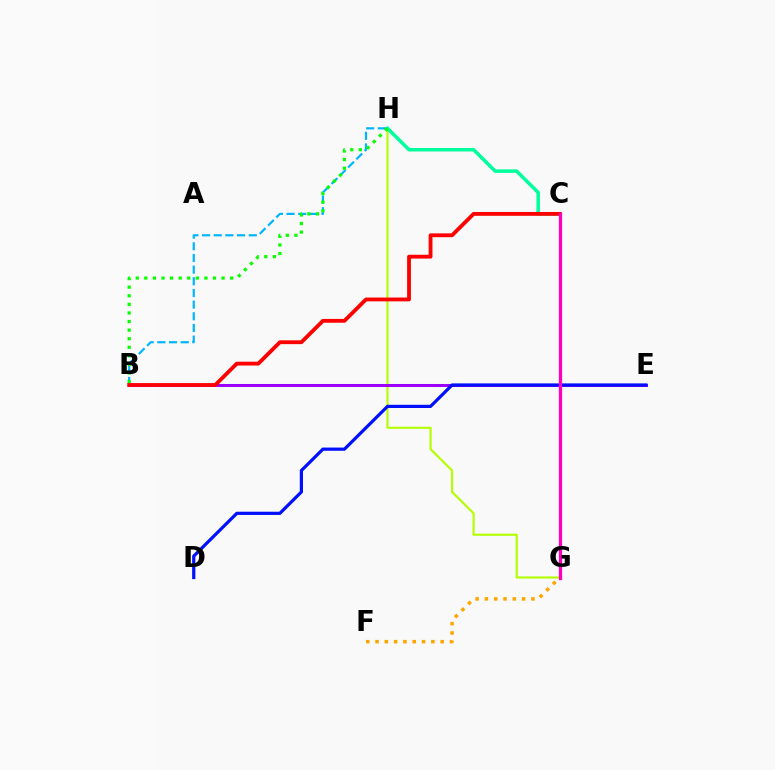{('G', 'H'): [{'color': '#b3ff00', 'line_style': 'solid', 'thickness': 1.55}], ('F', 'G'): [{'color': '#ffa500', 'line_style': 'dotted', 'thickness': 2.53}], ('B', 'H'): [{'color': '#00b5ff', 'line_style': 'dashed', 'thickness': 1.58}, {'color': '#08ff00', 'line_style': 'dotted', 'thickness': 2.33}], ('C', 'H'): [{'color': '#00ff9d', 'line_style': 'solid', 'thickness': 2.53}], ('B', 'E'): [{'color': '#9b00ff', 'line_style': 'solid', 'thickness': 2.17}], ('B', 'C'): [{'color': '#ff0000', 'line_style': 'solid', 'thickness': 2.75}], ('D', 'E'): [{'color': '#0010ff', 'line_style': 'solid', 'thickness': 2.31}], ('C', 'G'): [{'color': '#ff00bd', 'line_style': 'solid', 'thickness': 2.35}]}